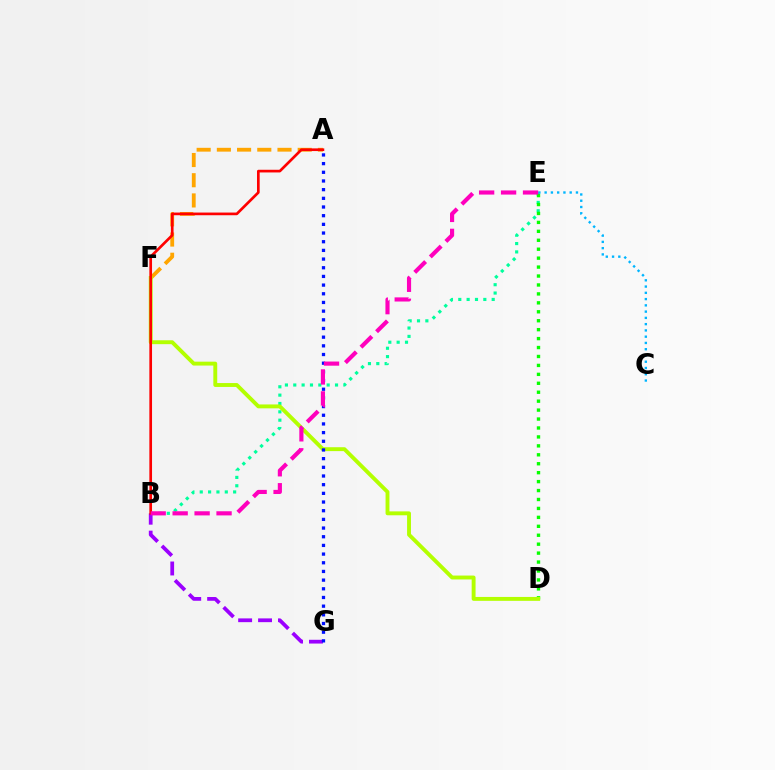{('B', 'E'): [{'color': '#00ff9d', 'line_style': 'dotted', 'thickness': 2.27}, {'color': '#ff00bd', 'line_style': 'dashed', 'thickness': 2.98}], ('A', 'F'): [{'color': '#ffa500', 'line_style': 'dashed', 'thickness': 2.75}], ('C', 'E'): [{'color': '#00b5ff', 'line_style': 'dotted', 'thickness': 1.7}], ('D', 'E'): [{'color': '#08ff00', 'line_style': 'dotted', 'thickness': 2.43}], ('D', 'F'): [{'color': '#b3ff00', 'line_style': 'solid', 'thickness': 2.8}], ('B', 'G'): [{'color': '#9b00ff', 'line_style': 'dashed', 'thickness': 2.71}], ('A', 'B'): [{'color': '#ff0000', 'line_style': 'solid', 'thickness': 1.93}], ('A', 'G'): [{'color': '#0010ff', 'line_style': 'dotted', 'thickness': 2.36}]}